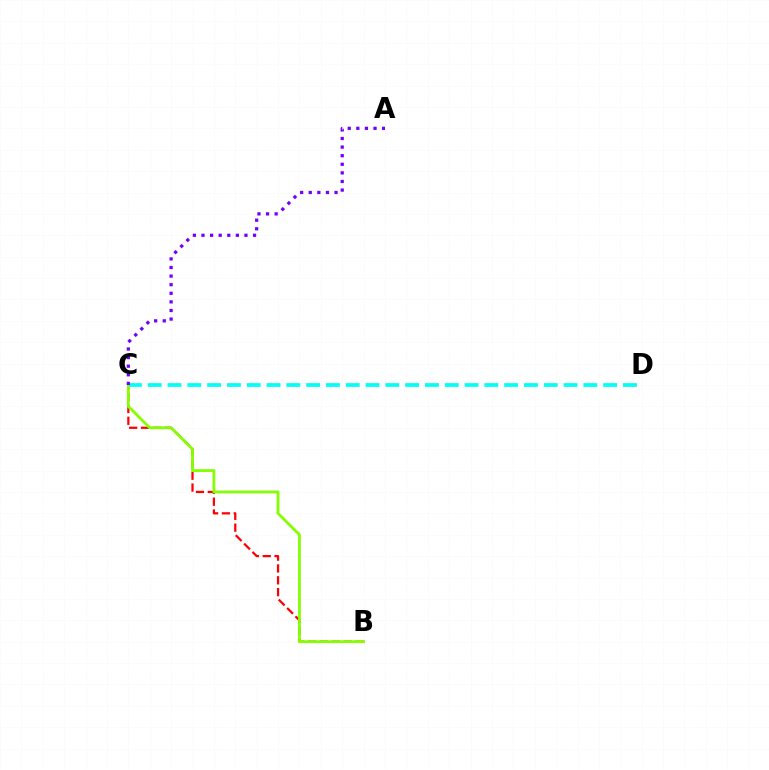{('B', 'C'): [{'color': '#ff0000', 'line_style': 'dashed', 'thickness': 1.61}, {'color': '#84ff00', 'line_style': 'solid', 'thickness': 2.01}], ('C', 'D'): [{'color': '#00fff6', 'line_style': 'dashed', 'thickness': 2.69}], ('A', 'C'): [{'color': '#7200ff', 'line_style': 'dotted', 'thickness': 2.34}]}